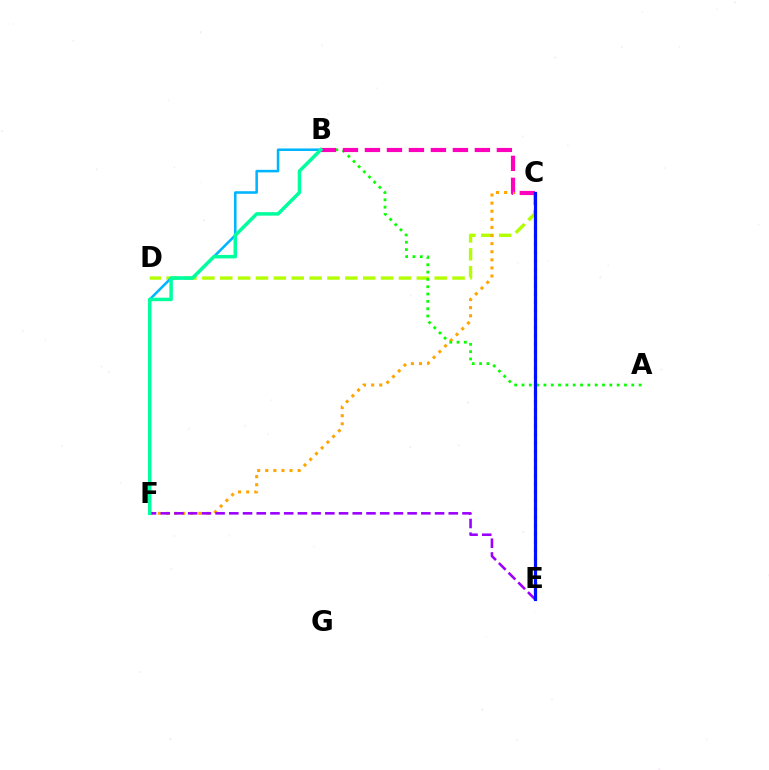{('C', 'D'): [{'color': '#b3ff00', 'line_style': 'dashed', 'thickness': 2.43}], ('C', 'F'): [{'color': '#ffa500', 'line_style': 'dotted', 'thickness': 2.2}], ('A', 'B'): [{'color': '#08ff00', 'line_style': 'dotted', 'thickness': 1.99}], ('E', 'F'): [{'color': '#9b00ff', 'line_style': 'dashed', 'thickness': 1.86}], ('B', 'F'): [{'color': '#00b5ff', 'line_style': 'solid', 'thickness': 1.84}, {'color': '#00ff9d', 'line_style': 'solid', 'thickness': 2.52}], ('C', 'E'): [{'color': '#ff0000', 'line_style': 'dotted', 'thickness': 2.25}, {'color': '#0010ff', 'line_style': 'solid', 'thickness': 2.29}], ('B', 'C'): [{'color': '#ff00bd', 'line_style': 'dashed', 'thickness': 2.99}]}